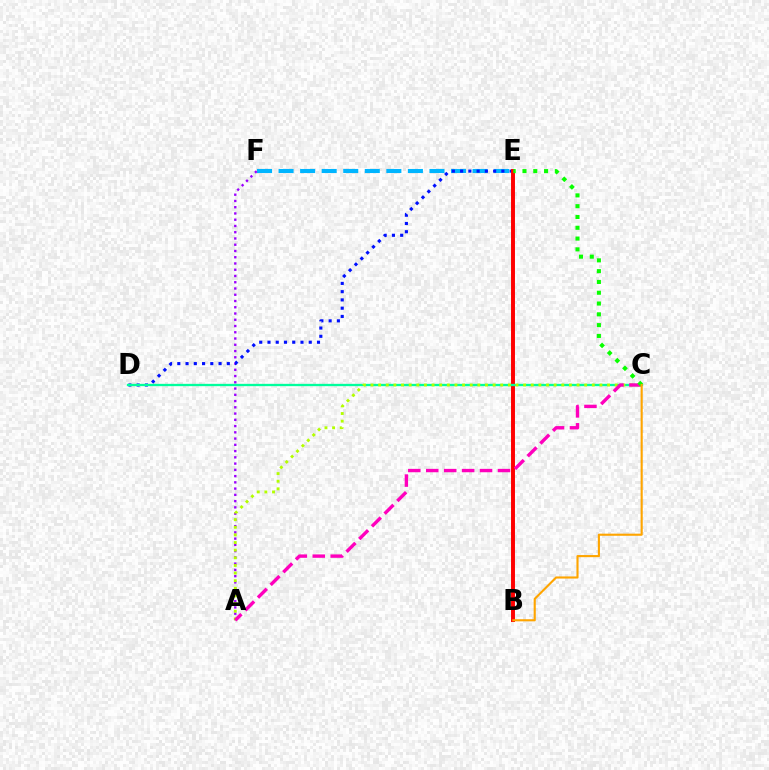{('E', 'F'): [{'color': '#00b5ff', 'line_style': 'dashed', 'thickness': 2.93}], ('A', 'F'): [{'color': '#9b00ff', 'line_style': 'dotted', 'thickness': 1.7}], ('D', 'E'): [{'color': '#0010ff', 'line_style': 'dotted', 'thickness': 2.24}], ('B', 'E'): [{'color': '#ff0000', 'line_style': 'solid', 'thickness': 2.84}], ('C', 'D'): [{'color': '#00ff9d', 'line_style': 'solid', 'thickness': 1.67}], ('A', 'C'): [{'color': '#b3ff00', 'line_style': 'dotted', 'thickness': 2.07}, {'color': '#ff00bd', 'line_style': 'dashed', 'thickness': 2.44}], ('C', 'E'): [{'color': '#08ff00', 'line_style': 'dotted', 'thickness': 2.93}], ('B', 'C'): [{'color': '#ffa500', 'line_style': 'solid', 'thickness': 1.53}]}